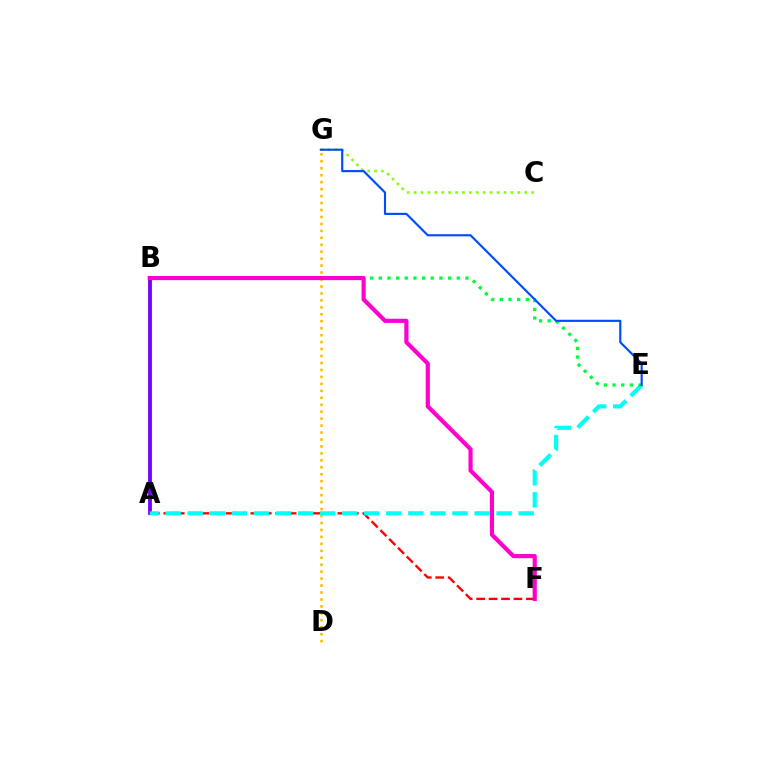{('A', 'F'): [{'color': '#ff0000', 'line_style': 'dashed', 'thickness': 1.69}], ('D', 'G'): [{'color': '#ffbd00', 'line_style': 'dotted', 'thickness': 1.89}], ('A', 'B'): [{'color': '#7200ff', 'line_style': 'solid', 'thickness': 2.75}], ('A', 'E'): [{'color': '#00fff6', 'line_style': 'dashed', 'thickness': 3.0}], ('C', 'G'): [{'color': '#84ff00', 'line_style': 'dotted', 'thickness': 1.88}], ('B', 'E'): [{'color': '#00ff39', 'line_style': 'dotted', 'thickness': 2.35}], ('B', 'F'): [{'color': '#ff00cf', 'line_style': 'solid', 'thickness': 3.0}], ('E', 'G'): [{'color': '#004bff', 'line_style': 'solid', 'thickness': 1.54}]}